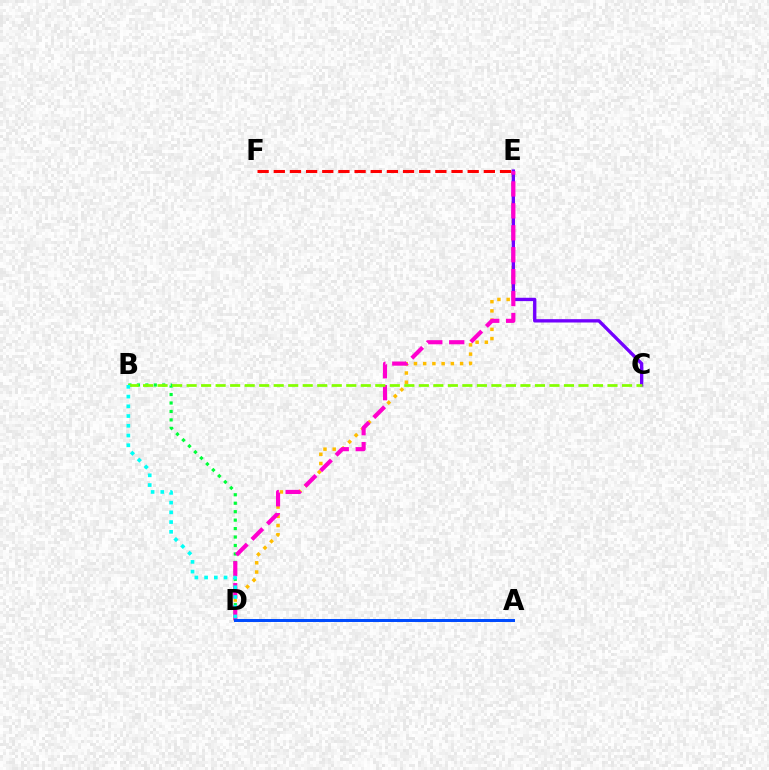{('D', 'E'): [{'color': '#ffbd00', 'line_style': 'dotted', 'thickness': 2.51}, {'color': '#ff00cf', 'line_style': 'dashed', 'thickness': 2.98}], ('B', 'D'): [{'color': '#00ff39', 'line_style': 'dotted', 'thickness': 2.3}, {'color': '#00fff6', 'line_style': 'dotted', 'thickness': 2.64}], ('C', 'E'): [{'color': '#7200ff', 'line_style': 'solid', 'thickness': 2.4}], ('B', 'C'): [{'color': '#84ff00', 'line_style': 'dashed', 'thickness': 1.97}], ('A', 'D'): [{'color': '#004bff', 'line_style': 'solid', 'thickness': 2.14}], ('E', 'F'): [{'color': '#ff0000', 'line_style': 'dashed', 'thickness': 2.2}]}